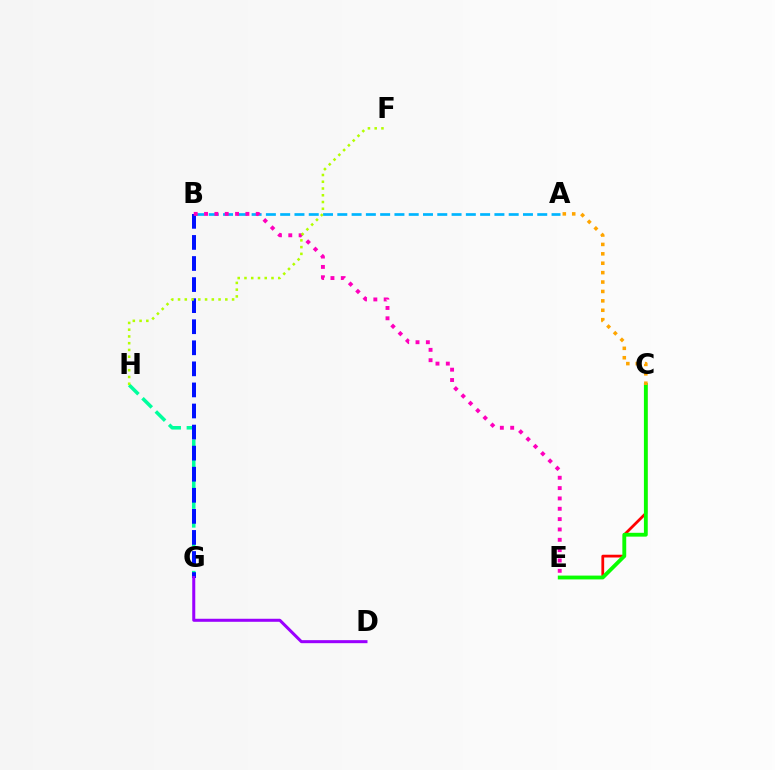{('G', 'H'): [{'color': '#00ff9d', 'line_style': 'dashed', 'thickness': 2.55}], ('B', 'G'): [{'color': '#0010ff', 'line_style': 'dashed', 'thickness': 2.86}], ('C', 'E'): [{'color': '#ff0000', 'line_style': 'solid', 'thickness': 1.99}, {'color': '#08ff00', 'line_style': 'solid', 'thickness': 2.76}], ('A', 'B'): [{'color': '#00b5ff', 'line_style': 'dashed', 'thickness': 1.94}], ('B', 'E'): [{'color': '#ff00bd', 'line_style': 'dotted', 'thickness': 2.81}], ('D', 'G'): [{'color': '#9b00ff', 'line_style': 'solid', 'thickness': 2.18}], ('F', 'H'): [{'color': '#b3ff00', 'line_style': 'dotted', 'thickness': 1.84}], ('A', 'C'): [{'color': '#ffa500', 'line_style': 'dotted', 'thickness': 2.56}]}